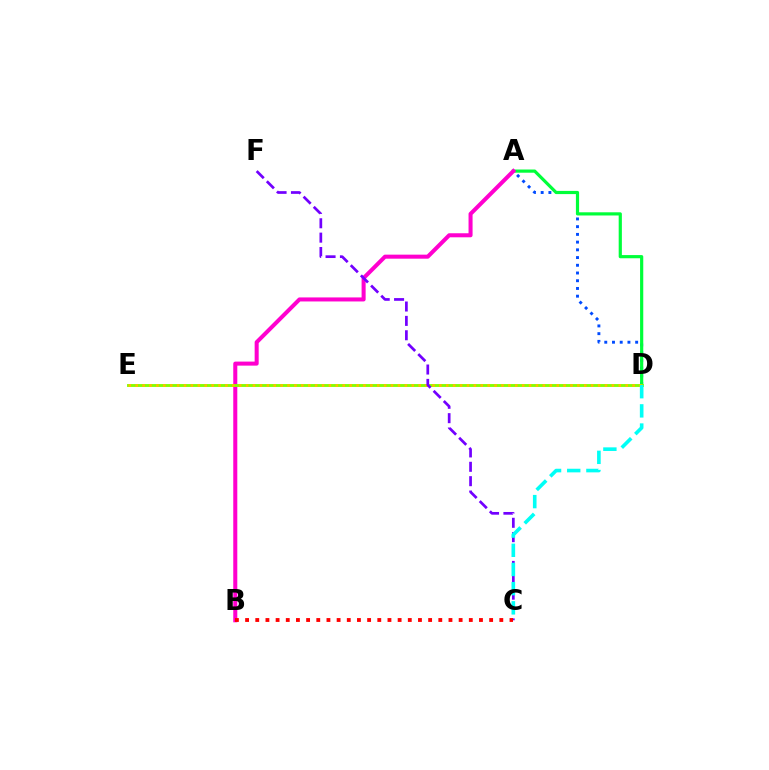{('A', 'D'): [{'color': '#004bff', 'line_style': 'dotted', 'thickness': 2.1}, {'color': '#00ff39', 'line_style': 'solid', 'thickness': 2.3}], ('A', 'B'): [{'color': '#ff00cf', 'line_style': 'solid', 'thickness': 2.91}], ('D', 'E'): [{'color': '#84ff00', 'line_style': 'solid', 'thickness': 2.08}, {'color': '#ffbd00', 'line_style': 'dotted', 'thickness': 1.88}], ('C', 'F'): [{'color': '#7200ff', 'line_style': 'dashed', 'thickness': 1.95}], ('C', 'D'): [{'color': '#00fff6', 'line_style': 'dashed', 'thickness': 2.61}], ('B', 'C'): [{'color': '#ff0000', 'line_style': 'dotted', 'thickness': 2.76}]}